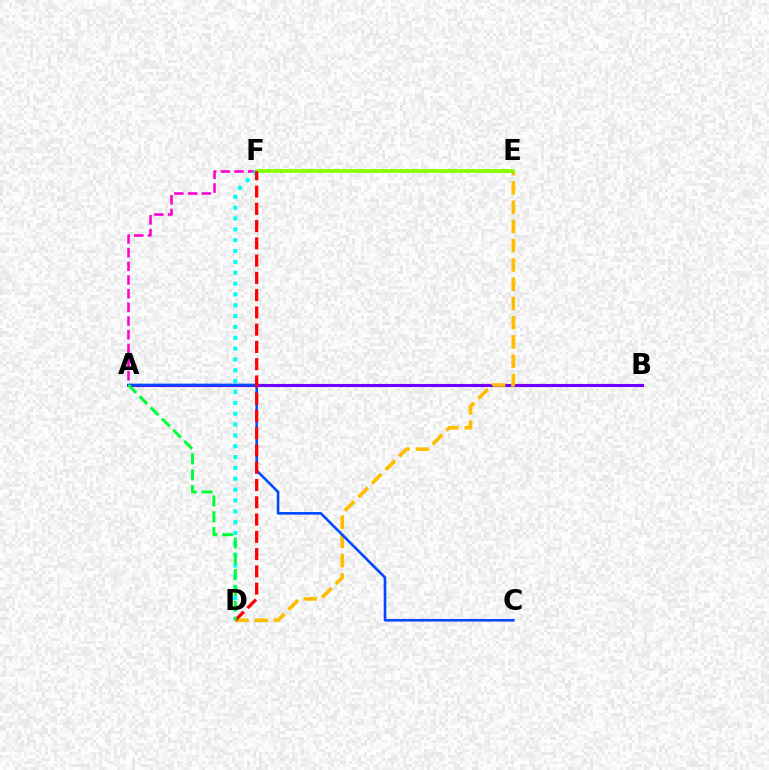{('A', 'B'): [{'color': '#7200ff', 'line_style': 'solid', 'thickness': 2.24}], ('D', 'E'): [{'color': '#ffbd00', 'line_style': 'dashed', 'thickness': 2.61}], ('A', 'F'): [{'color': '#ff00cf', 'line_style': 'dashed', 'thickness': 1.86}], ('D', 'F'): [{'color': '#00fff6', 'line_style': 'dotted', 'thickness': 2.95}, {'color': '#ff0000', 'line_style': 'dashed', 'thickness': 2.35}], ('E', 'F'): [{'color': '#84ff00', 'line_style': 'solid', 'thickness': 2.71}], ('A', 'C'): [{'color': '#004bff', 'line_style': 'solid', 'thickness': 1.88}], ('A', 'D'): [{'color': '#00ff39', 'line_style': 'dashed', 'thickness': 2.15}]}